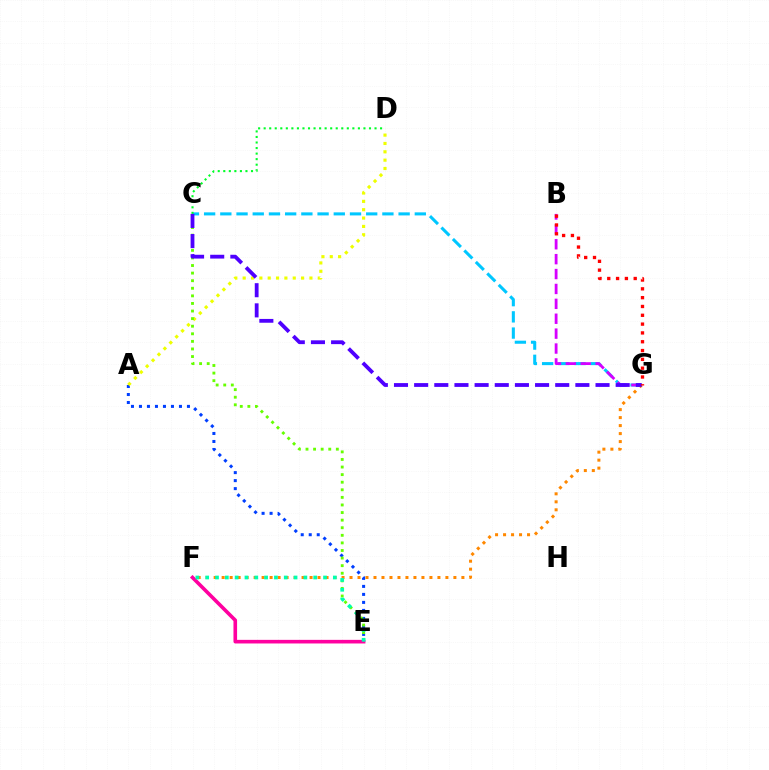{('A', 'E'): [{'color': '#003fff', 'line_style': 'dotted', 'thickness': 2.17}], ('A', 'D'): [{'color': '#eeff00', 'line_style': 'dotted', 'thickness': 2.27}], ('C', 'G'): [{'color': '#00c7ff', 'line_style': 'dashed', 'thickness': 2.2}, {'color': '#4f00ff', 'line_style': 'dashed', 'thickness': 2.74}], ('C', 'D'): [{'color': '#00ff27', 'line_style': 'dotted', 'thickness': 1.51}], ('F', 'G'): [{'color': '#ff8800', 'line_style': 'dotted', 'thickness': 2.17}], ('C', 'E'): [{'color': '#66ff00', 'line_style': 'dotted', 'thickness': 2.06}], ('B', 'G'): [{'color': '#d600ff', 'line_style': 'dashed', 'thickness': 2.02}, {'color': '#ff0000', 'line_style': 'dotted', 'thickness': 2.4}], ('E', 'F'): [{'color': '#ff00a0', 'line_style': 'solid', 'thickness': 2.6}, {'color': '#00ffaf', 'line_style': 'dotted', 'thickness': 2.67}]}